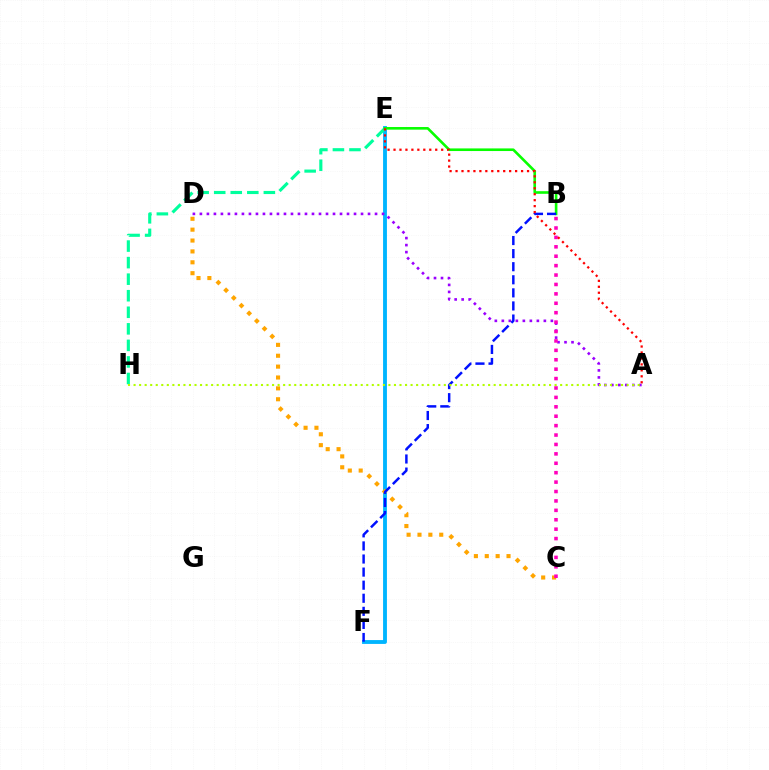{('E', 'F'): [{'color': '#00b5ff', 'line_style': 'solid', 'thickness': 2.77}], ('E', 'H'): [{'color': '#00ff9d', 'line_style': 'dashed', 'thickness': 2.25}], ('C', 'D'): [{'color': '#ffa500', 'line_style': 'dotted', 'thickness': 2.96}], ('B', 'E'): [{'color': '#08ff00', 'line_style': 'solid', 'thickness': 1.89}], ('A', 'D'): [{'color': '#9b00ff', 'line_style': 'dotted', 'thickness': 1.9}], ('B', 'C'): [{'color': '#ff00bd', 'line_style': 'dotted', 'thickness': 2.56}], ('B', 'F'): [{'color': '#0010ff', 'line_style': 'dashed', 'thickness': 1.78}], ('A', 'E'): [{'color': '#ff0000', 'line_style': 'dotted', 'thickness': 1.62}], ('A', 'H'): [{'color': '#b3ff00', 'line_style': 'dotted', 'thickness': 1.51}]}